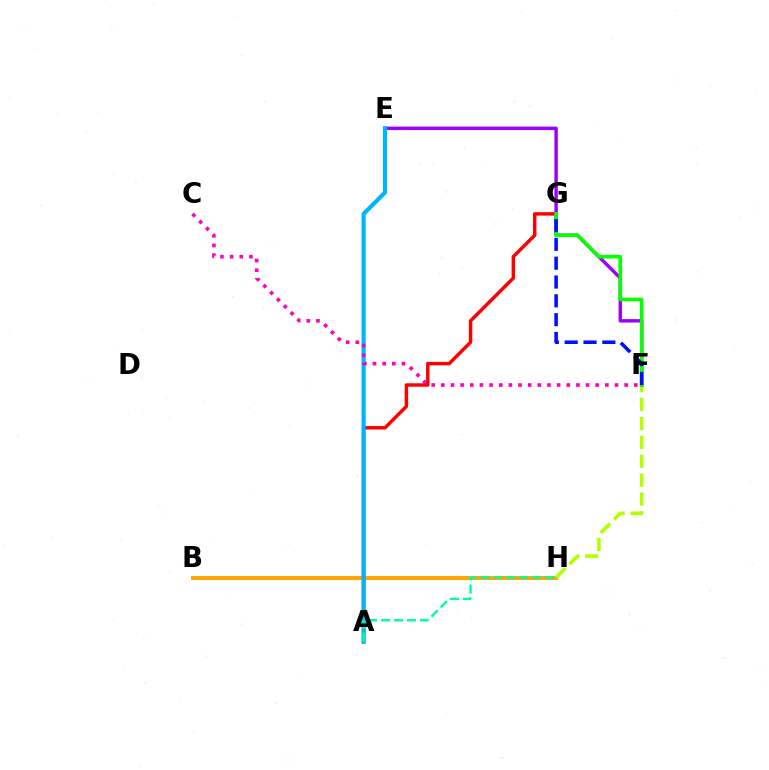{('B', 'H'): [{'color': '#ffa500', 'line_style': 'solid', 'thickness': 2.85}], ('A', 'G'): [{'color': '#ff0000', 'line_style': 'solid', 'thickness': 2.49}], ('F', 'H'): [{'color': '#b3ff00', 'line_style': 'dashed', 'thickness': 2.57}], ('E', 'F'): [{'color': '#9b00ff', 'line_style': 'solid', 'thickness': 2.46}], ('A', 'E'): [{'color': '#00b5ff', 'line_style': 'solid', 'thickness': 2.99}], ('A', 'H'): [{'color': '#00ff9d', 'line_style': 'dashed', 'thickness': 1.76}], ('F', 'G'): [{'color': '#08ff00', 'line_style': 'solid', 'thickness': 2.61}, {'color': '#0010ff', 'line_style': 'dashed', 'thickness': 2.56}], ('C', 'F'): [{'color': '#ff00bd', 'line_style': 'dotted', 'thickness': 2.62}]}